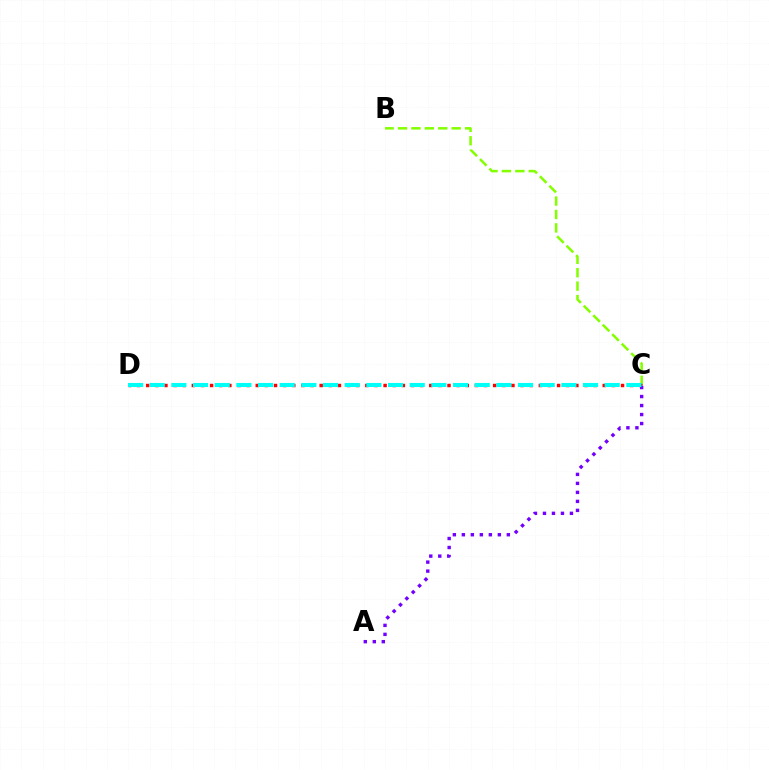{('B', 'C'): [{'color': '#84ff00', 'line_style': 'dashed', 'thickness': 1.82}], ('C', 'D'): [{'color': '#ff0000', 'line_style': 'dotted', 'thickness': 2.48}, {'color': '#00fff6', 'line_style': 'dashed', 'thickness': 2.94}], ('A', 'C'): [{'color': '#7200ff', 'line_style': 'dotted', 'thickness': 2.44}]}